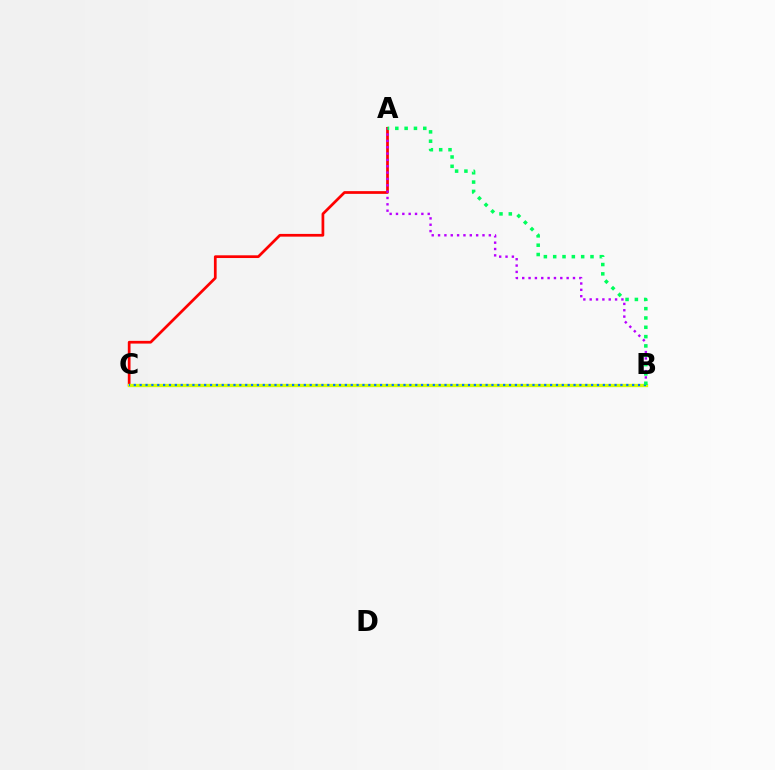{('A', 'C'): [{'color': '#ff0000', 'line_style': 'solid', 'thickness': 1.96}], ('A', 'B'): [{'color': '#b900ff', 'line_style': 'dotted', 'thickness': 1.72}, {'color': '#00ff5c', 'line_style': 'dotted', 'thickness': 2.53}], ('B', 'C'): [{'color': '#d1ff00', 'line_style': 'solid', 'thickness': 2.4}, {'color': '#0074ff', 'line_style': 'dotted', 'thickness': 1.59}]}